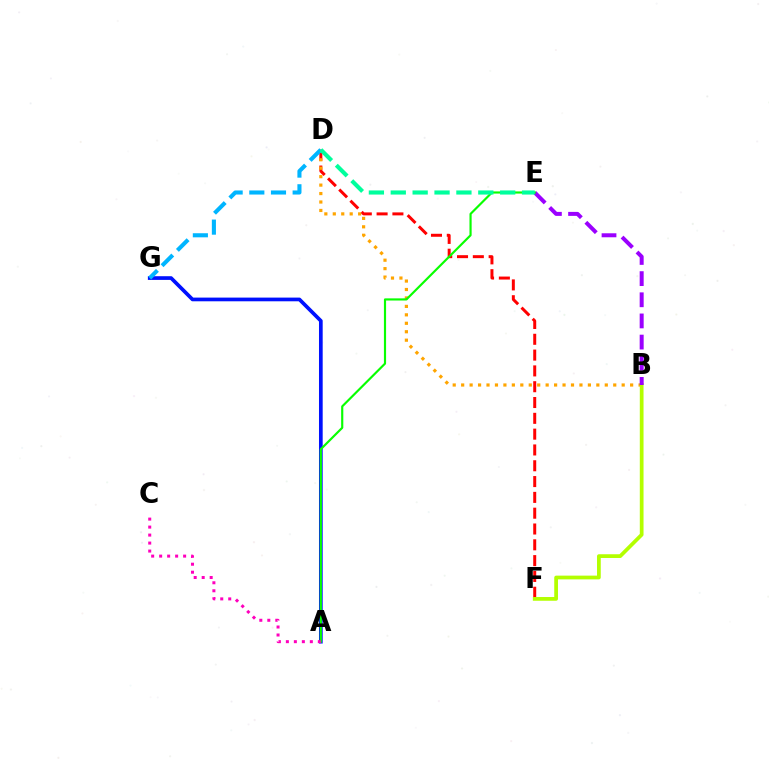{('D', 'F'): [{'color': '#ff0000', 'line_style': 'dashed', 'thickness': 2.15}], ('B', 'D'): [{'color': '#ffa500', 'line_style': 'dotted', 'thickness': 2.3}], ('B', 'F'): [{'color': '#b3ff00', 'line_style': 'solid', 'thickness': 2.69}], ('A', 'G'): [{'color': '#0010ff', 'line_style': 'solid', 'thickness': 2.66}], ('B', 'E'): [{'color': '#9b00ff', 'line_style': 'dashed', 'thickness': 2.87}], ('A', 'E'): [{'color': '#08ff00', 'line_style': 'solid', 'thickness': 1.56}], ('D', 'G'): [{'color': '#00b5ff', 'line_style': 'dashed', 'thickness': 2.94}], ('A', 'C'): [{'color': '#ff00bd', 'line_style': 'dotted', 'thickness': 2.17}], ('D', 'E'): [{'color': '#00ff9d', 'line_style': 'dashed', 'thickness': 2.97}]}